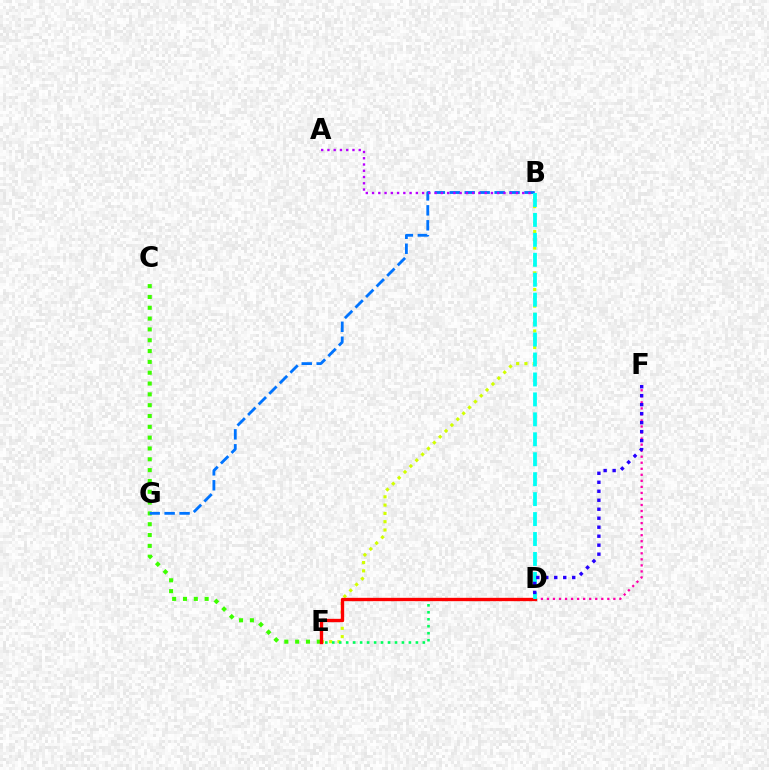{('C', 'E'): [{'color': '#3dff00', 'line_style': 'dotted', 'thickness': 2.94}], ('D', 'E'): [{'color': '#ff9400', 'line_style': 'dotted', 'thickness': 2.2}, {'color': '#00ff5c', 'line_style': 'dotted', 'thickness': 1.89}, {'color': '#ff0000', 'line_style': 'solid', 'thickness': 2.4}], ('B', 'E'): [{'color': '#d1ff00', 'line_style': 'dotted', 'thickness': 2.25}], ('D', 'F'): [{'color': '#ff00ac', 'line_style': 'dotted', 'thickness': 1.64}, {'color': '#2500ff', 'line_style': 'dotted', 'thickness': 2.44}], ('B', 'G'): [{'color': '#0074ff', 'line_style': 'dashed', 'thickness': 2.03}], ('A', 'B'): [{'color': '#b900ff', 'line_style': 'dotted', 'thickness': 1.7}], ('B', 'D'): [{'color': '#00fff6', 'line_style': 'dashed', 'thickness': 2.71}]}